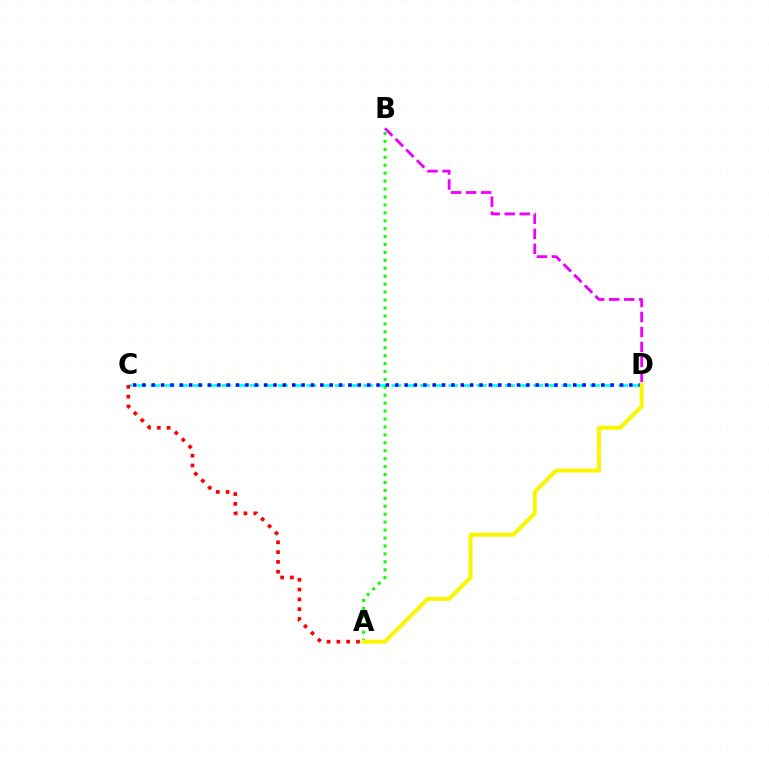{('B', 'D'): [{'color': '#ee00ff', 'line_style': 'dashed', 'thickness': 2.04}], ('C', 'D'): [{'color': '#00fff6', 'line_style': 'dashed', 'thickness': 1.93}, {'color': '#0010ff', 'line_style': 'dotted', 'thickness': 2.54}], ('A', 'B'): [{'color': '#08ff00', 'line_style': 'dotted', 'thickness': 2.15}], ('A', 'D'): [{'color': '#fcf500', 'line_style': 'solid', 'thickness': 2.87}], ('A', 'C'): [{'color': '#ff0000', 'line_style': 'dotted', 'thickness': 2.67}]}